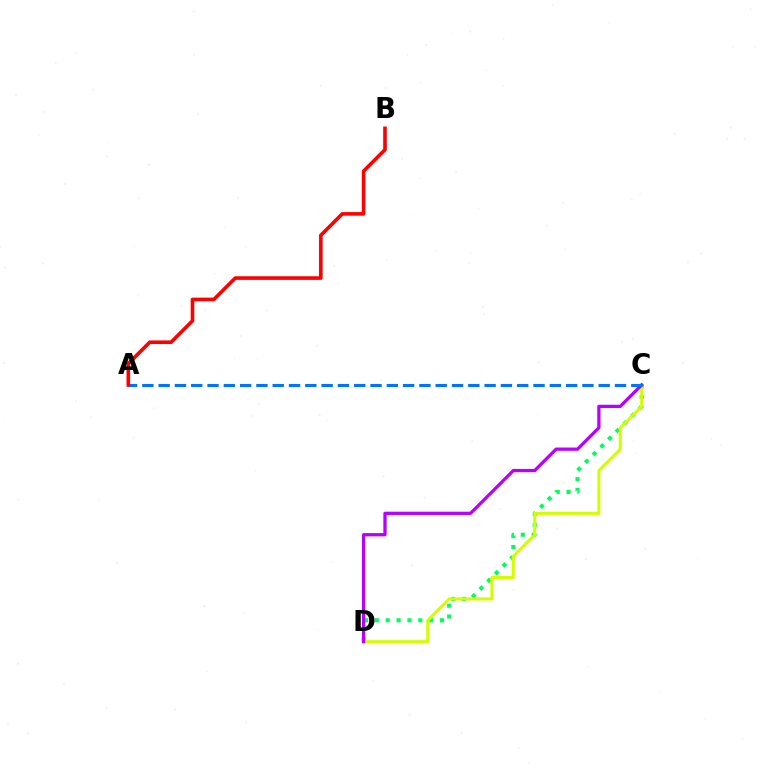{('C', 'D'): [{'color': '#00ff5c', 'line_style': 'dotted', 'thickness': 2.95}, {'color': '#d1ff00', 'line_style': 'solid', 'thickness': 2.19}, {'color': '#b900ff', 'line_style': 'solid', 'thickness': 2.36}], ('A', 'C'): [{'color': '#0074ff', 'line_style': 'dashed', 'thickness': 2.21}], ('A', 'B'): [{'color': '#ff0000', 'line_style': 'solid', 'thickness': 2.61}]}